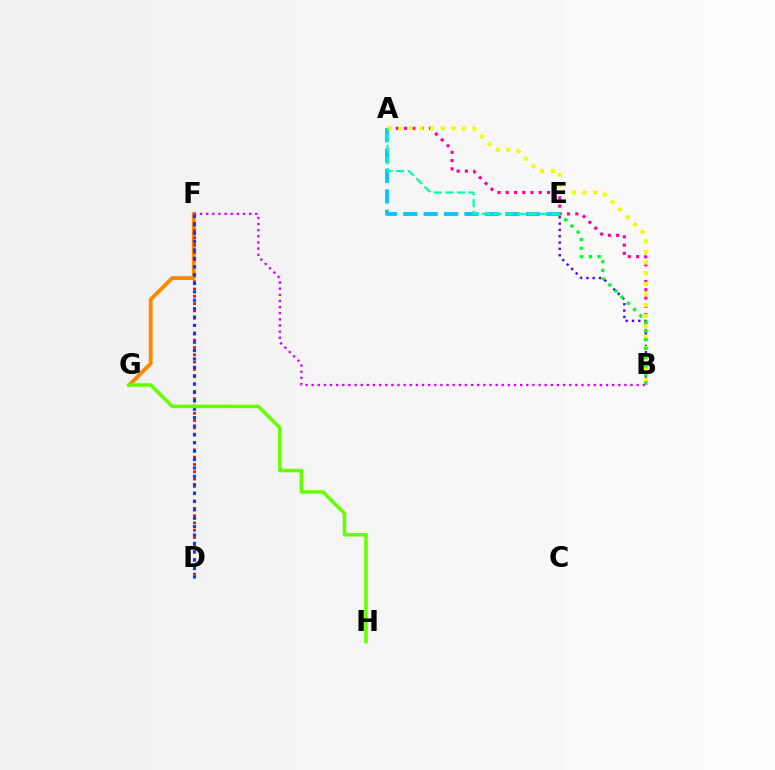{('A', 'E'): [{'color': '#00c7ff', 'line_style': 'dashed', 'thickness': 2.77}, {'color': '#00ffaf', 'line_style': 'dashed', 'thickness': 1.58}], ('B', 'E'): [{'color': '#4f00ff', 'line_style': 'dotted', 'thickness': 1.72}, {'color': '#00ff27', 'line_style': 'dotted', 'thickness': 2.37}], ('A', 'B'): [{'color': '#ff00a0', 'line_style': 'dotted', 'thickness': 2.25}, {'color': '#eeff00', 'line_style': 'dotted', 'thickness': 2.89}], ('F', 'G'): [{'color': '#ff8800', 'line_style': 'solid', 'thickness': 2.78}], ('D', 'F'): [{'color': '#ff0000', 'line_style': 'dotted', 'thickness': 1.99}, {'color': '#003fff', 'line_style': 'dotted', 'thickness': 2.28}], ('B', 'F'): [{'color': '#d600ff', 'line_style': 'dotted', 'thickness': 1.67}], ('G', 'H'): [{'color': '#66ff00', 'line_style': 'solid', 'thickness': 2.56}]}